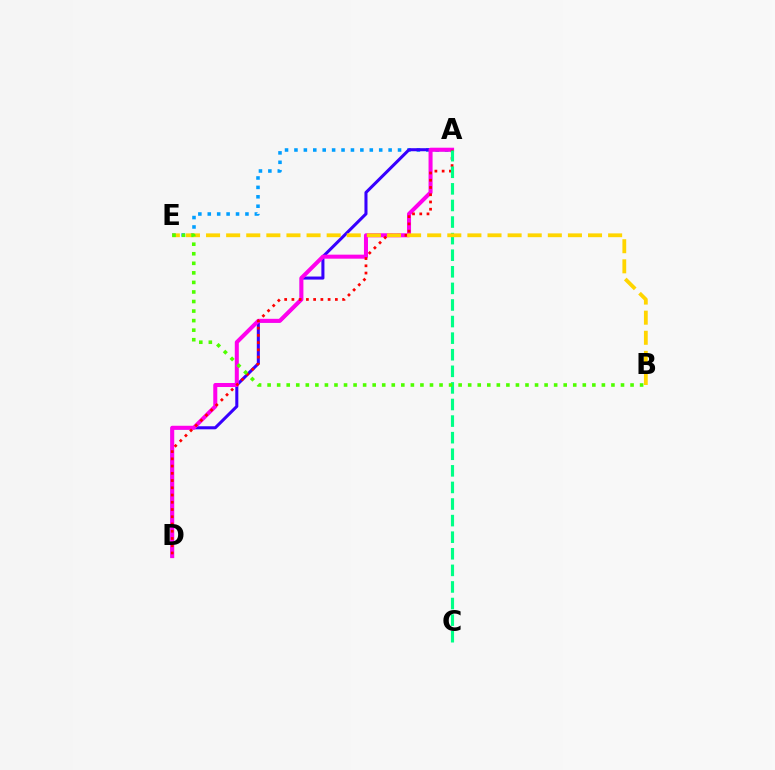{('A', 'E'): [{'color': '#009eff', 'line_style': 'dotted', 'thickness': 2.56}], ('A', 'D'): [{'color': '#3700ff', 'line_style': 'solid', 'thickness': 2.2}, {'color': '#ff00ed', 'line_style': 'solid', 'thickness': 2.9}, {'color': '#ff0000', 'line_style': 'dotted', 'thickness': 1.97}], ('A', 'C'): [{'color': '#00ff86', 'line_style': 'dashed', 'thickness': 2.25}], ('B', 'E'): [{'color': '#ffd500', 'line_style': 'dashed', 'thickness': 2.73}, {'color': '#4fff00', 'line_style': 'dotted', 'thickness': 2.59}]}